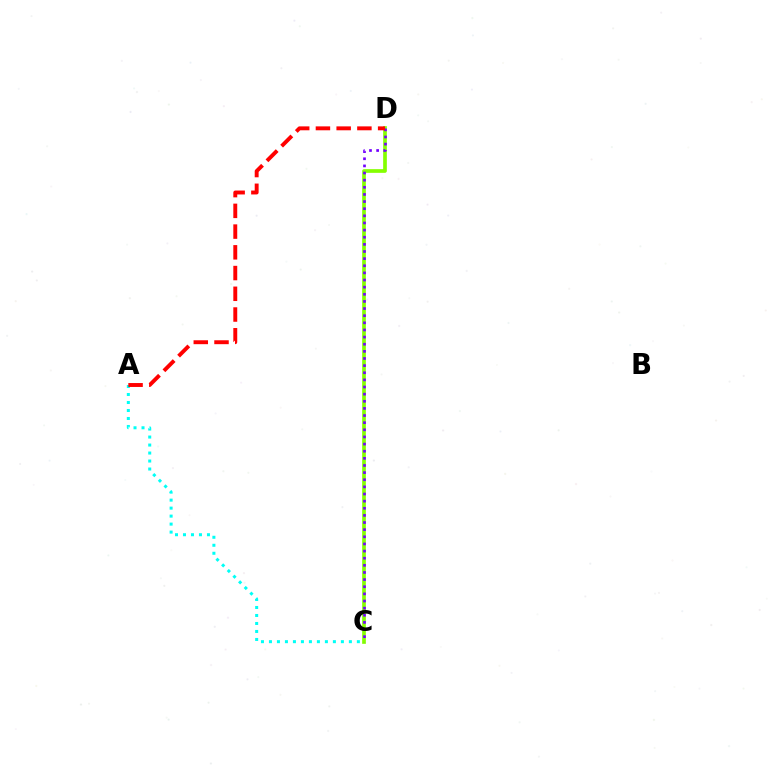{('C', 'D'): [{'color': '#84ff00', 'line_style': 'solid', 'thickness': 2.66}, {'color': '#7200ff', 'line_style': 'dotted', 'thickness': 1.94}], ('A', 'C'): [{'color': '#00fff6', 'line_style': 'dotted', 'thickness': 2.17}], ('A', 'D'): [{'color': '#ff0000', 'line_style': 'dashed', 'thickness': 2.82}]}